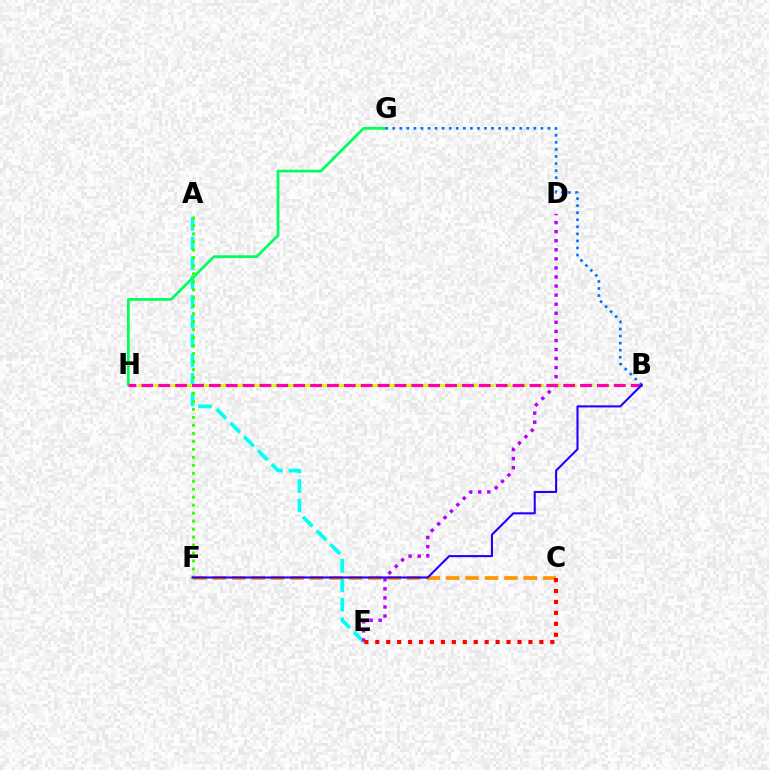{('A', 'E'): [{'color': '#00fff6', 'line_style': 'dashed', 'thickness': 2.65}], ('D', 'E'): [{'color': '#b900ff', 'line_style': 'dotted', 'thickness': 2.46}], ('C', 'F'): [{'color': '#ff9400', 'line_style': 'dashed', 'thickness': 2.64}], ('G', 'H'): [{'color': '#00ff5c', 'line_style': 'solid', 'thickness': 1.98}], ('B', 'H'): [{'color': '#d1ff00', 'line_style': 'dashed', 'thickness': 2.23}, {'color': '#ff00ac', 'line_style': 'dashed', 'thickness': 2.29}], ('A', 'F'): [{'color': '#3dff00', 'line_style': 'dotted', 'thickness': 2.17}], ('C', 'E'): [{'color': '#ff0000', 'line_style': 'dotted', 'thickness': 2.97}], ('B', 'G'): [{'color': '#0074ff', 'line_style': 'dotted', 'thickness': 1.92}], ('B', 'F'): [{'color': '#2500ff', 'line_style': 'solid', 'thickness': 1.51}]}